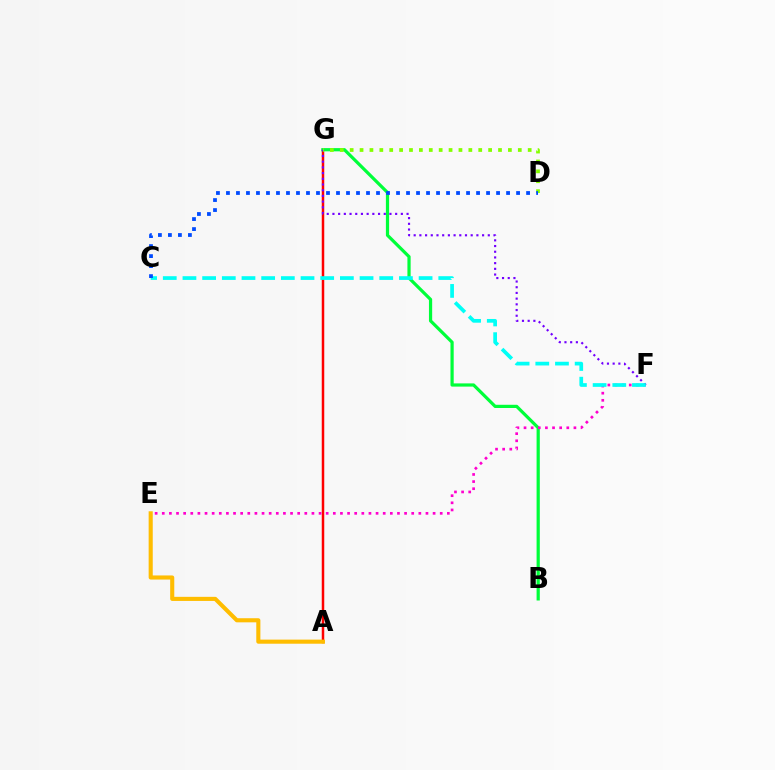{('A', 'G'): [{'color': '#ff0000', 'line_style': 'solid', 'thickness': 1.79}], ('A', 'E'): [{'color': '#ffbd00', 'line_style': 'solid', 'thickness': 2.95}], ('B', 'G'): [{'color': '#00ff39', 'line_style': 'solid', 'thickness': 2.31}], ('E', 'F'): [{'color': '#ff00cf', 'line_style': 'dotted', 'thickness': 1.94}], ('F', 'G'): [{'color': '#7200ff', 'line_style': 'dotted', 'thickness': 1.55}], ('C', 'F'): [{'color': '#00fff6', 'line_style': 'dashed', 'thickness': 2.67}], ('D', 'G'): [{'color': '#84ff00', 'line_style': 'dotted', 'thickness': 2.69}], ('C', 'D'): [{'color': '#004bff', 'line_style': 'dotted', 'thickness': 2.72}]}